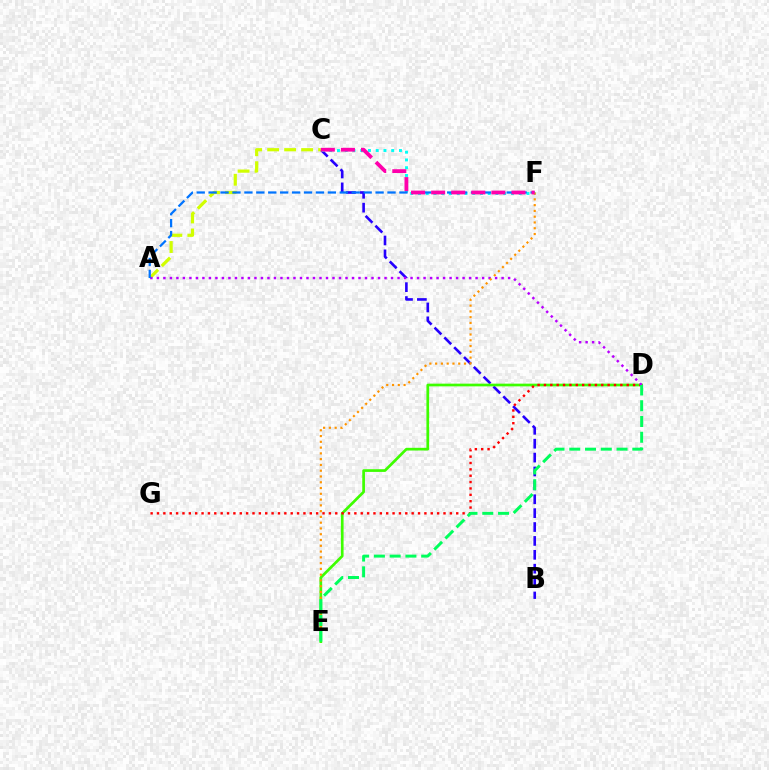{('B', 'C'): [{'color': '#2500ff', 'line_style': 'dashed', 'thickness': 1.89}], ('A', 'C'): [{'color': '#d1ff00', 'line_style': 'dashed', 'thickness': 2.31}], ('D', 'E'): [{'color': '#3dff00', 'line_style': 'solid', 'thickness': 1.95}, {'color': '#00ff5c', 'line_style': 'dashed', 'thickness': 2.14}], ('D', 'G'): [{'color': '#ff0000', 'line_style': 'dotted', 'thickness': 1.73}], ('C', 'F'): [{'color': '#00fff6', 'line_style': 'dotted', 'thickness': 2.11}, {'color': '#ff00ac', 'line_style': 'dashed', 'thickness': 2.73}], ('A', 'D'): [{'color': '#b900ff', 'line_style': 'dotted', 'thickness': 1.77}], ('A', 'F'): [{'color': '#0074ff', 'line_style': 'dashed', 'thickness': 1.62}], ('E', 'F'): [{'color': '#ff9400', 'line_style': 'dotted', 'thickness': 1.57}]}